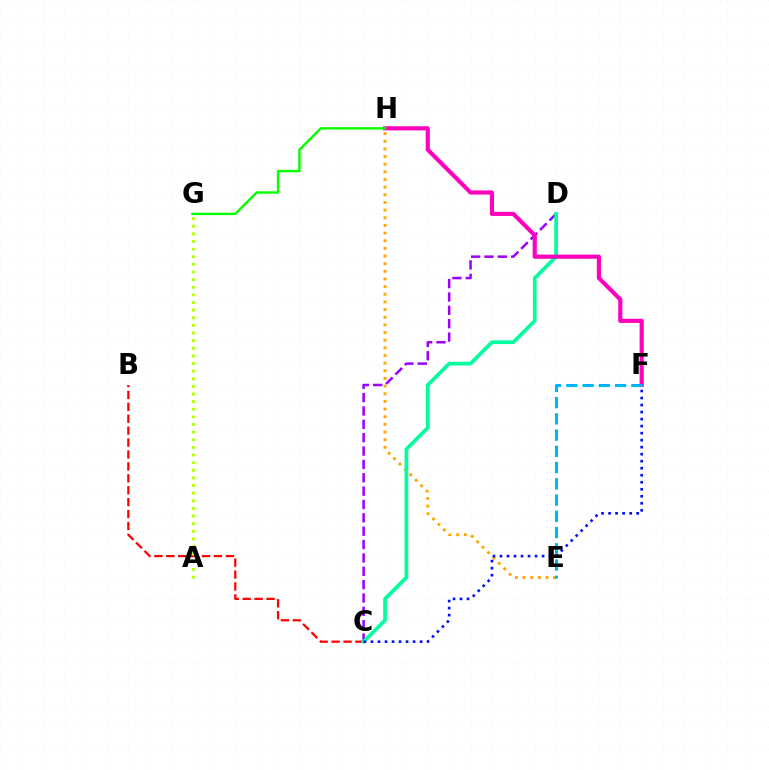{('C', 'D'): [{'color': '#9b00ff', 'line_style': 'dashed', 'thickness': 1.81}, {'color': '#00ff9d', 'line_style': 'solid', 'thickness': 2.66}], ('E', 'H'): [{'color': '#ffa500', 'line_style': 'dotted', 'thickness': 2.08}], ('B', 'C'): [{'color': '#ff0000', 'line_style': 'dashed', 'thickness': 1.62}], ('C', 'F'): [{'color': '#0010ff', 'line_style': 'dotted', 'thickness': 1.91}], ('A', 'G'): [{'color': '#b3ff00', 'line_style': 'dotted', 'thickness': 2.07}], ('F', 'H'): [{'color': '#ff00bd', 'line_style': 'solid', 'thickness': 2.99}], ('E', 'F'): [{'color': '#00b5ff', 'line_style': 'dashed', 'thickness': 2.21}], ('G', 'H'): [{'color': '#08ff00', 'line_style': 'solid', 'thickness': 1.74}]}